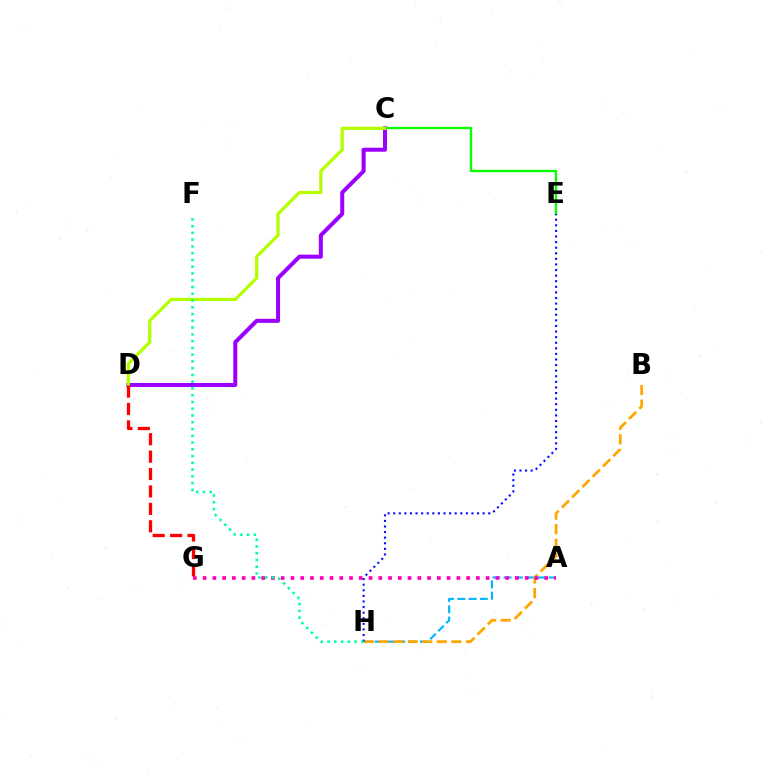{('A', 'H'): [{'color': '#00b5ff', 'line_style': 'dashed', 'thickness': 1.53}], ('B', 'H'): [{'color': '#ffa500', 'line_style': 'dashed', 'thickness': 1.98}], ('C', 'E'): [{'color': '#08ff00', 'line_style': 'solid', 'thickness': 1.69}], ('C', 'D'): [{'color': '#9b00ff', 'line_style': 'solid', 'thickness': 2.9}, {'color': '#b3ff00', 'line_style': 'solid', 'thickness': 2.32}], ('A', 'G'): [{'color': '#ff00bd', 'line_style': 'dotted', 'thickness': 2.65}], ('D', 'G'): [{'color': '#ff0000', 'line_style': 'dashed', 'thickness': 2.37}], ('E', 'H'): [{'color': '#0010ff', 'line_style': 'dotted', 'thickness': 1.52}], ('F', 'H'): [{'color': '#00ff9d', 'line_style': 'dotted', 'thickness': 1.84}]}